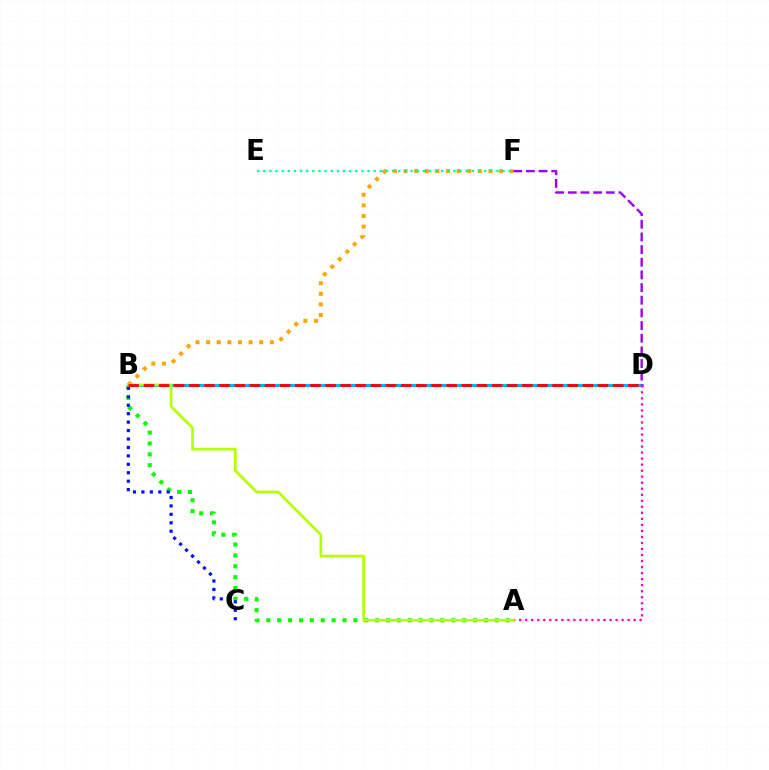{('B', 'F'): [{'color': '#ffa500', 'line_style': 'dotted', 'thickness': 2.88}], ('B', 'D'): [{'color': '#00b5ff', 'line_style': 'solid', 'thickness': 2.27}, {'color': '#ff0000', 'line_style': 'dashed', 'thickness': 2.06}], ('D', 'F'): [{'color': '#9b00ff', 'line_style': 'dashed', 'thickness': 1.72}], ('A', 'D'): [{'color': '#ff00bd', 'line_style': 'dotted', 'thickness': 1.64}], ('A', 'B'): [{'color': '#08ff00', 'line_style': 'dotted', 'thickness': 2.96}, {'color': '#b3ff00', 'line_style': 'solid', 'thickness': 1.93}], ('B', 'C'): [{'color': '#0010ff', 'line_style': 'dotted', 'thickness': 2.29}], ('E', 'F'): [{'color': '#00ff9d', 'line_style': 'dotted', 'thickness': 1.67}]}